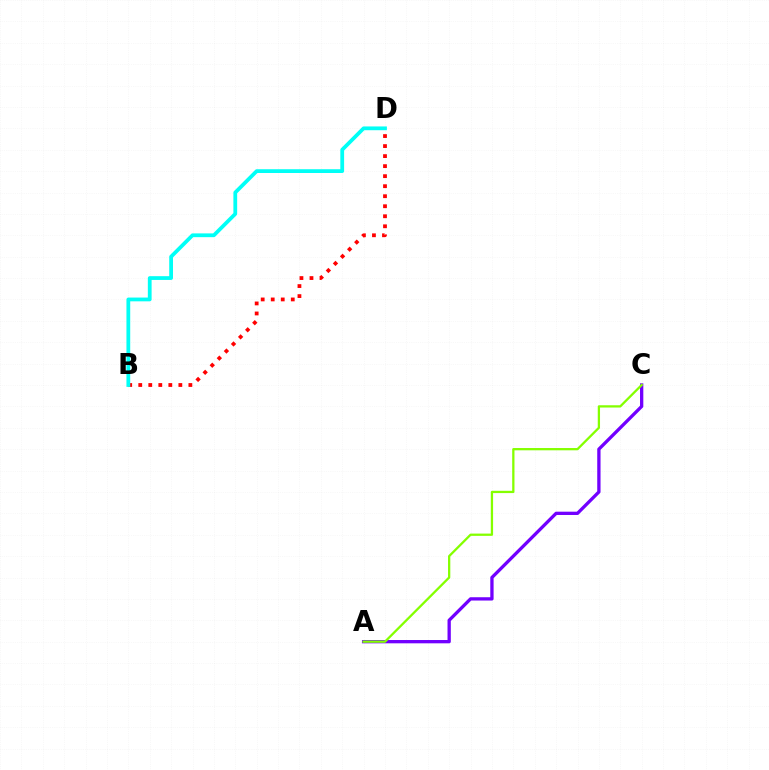{('B', 'D'): [{'color': '#ff0000', 'line_style': 'dotted', 'thickness': 2.72}, {'color': '#00fff6', 'line_style': 'solid', 'thickness': 2.72}], ('A', 'C'): [{'color': '#7200ff', 'line_style': 'solid', 'thickness': 2.38}, {'color': '#84ff00', 'line_style': 'solid', 'thickness': 1.64}]}